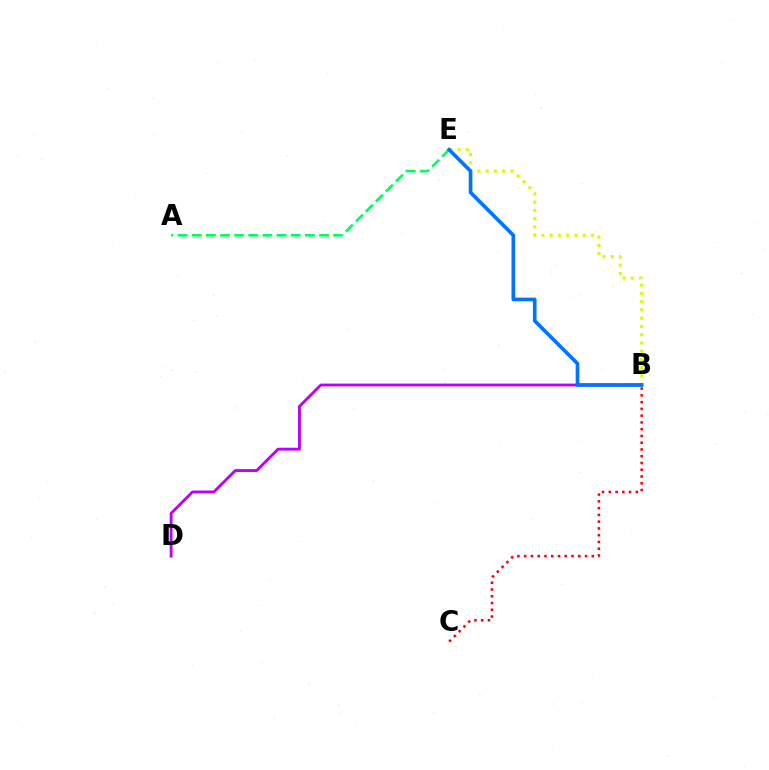{('B', 'C'): [{'color': '#ff0000', 'line_style': 'dotted', 'thickness': 1.84}], ('A', 'E'): [{'color': '#00ff5c', 'line_style': 'dashed', 'thickness': 1.92}], ('B', 'E'): [{'color': '#d1ff00', 'line_style': 'dotted', 'thickness': 2.24}, {'color': '#0074ff', 'line_style': 'solid', 'thickness': 2.63}], ('B', 'D'): [{'color': '#b900ff', 'line_style': 'solid', 'thickness': 2.05}]}